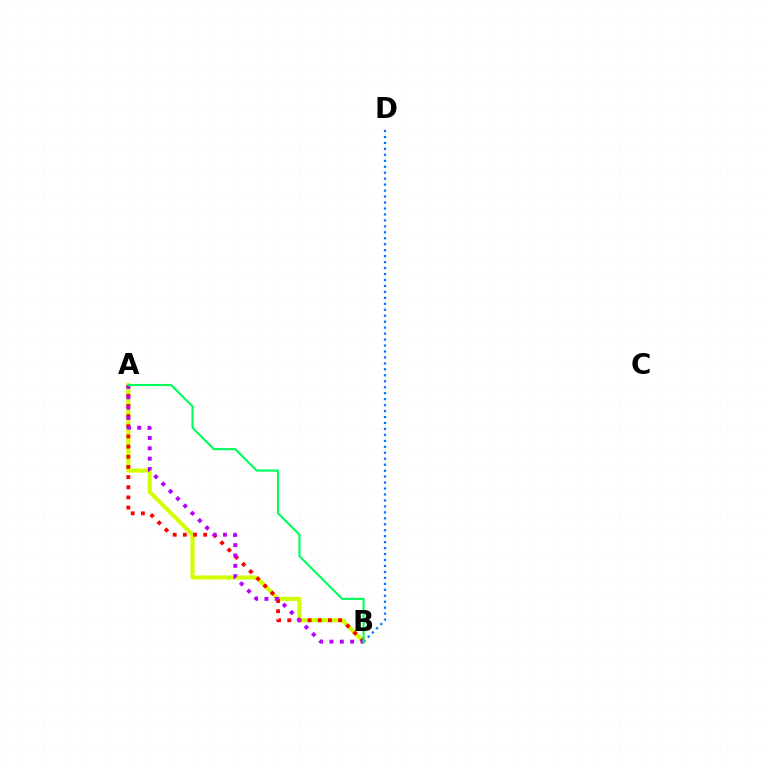{('A', 'B'): [{'color': '#d1ff00', 'line_style': 'solid', 'thickness': 2.92}, {'color': '#ff0000', 'line_style': 'dotted', 'thickness': 2.76}, {'color': '#b900ff', 'line_style': 'dotted', 'thickness': 2.81}, {'color': '#00ff5c', 'line_style': 'solid', 'thickness': 1.53}], ('B', 'D'): [{'color': '#0074ff', 'line_style': 'dotted', 'thickness': 1.62}]}